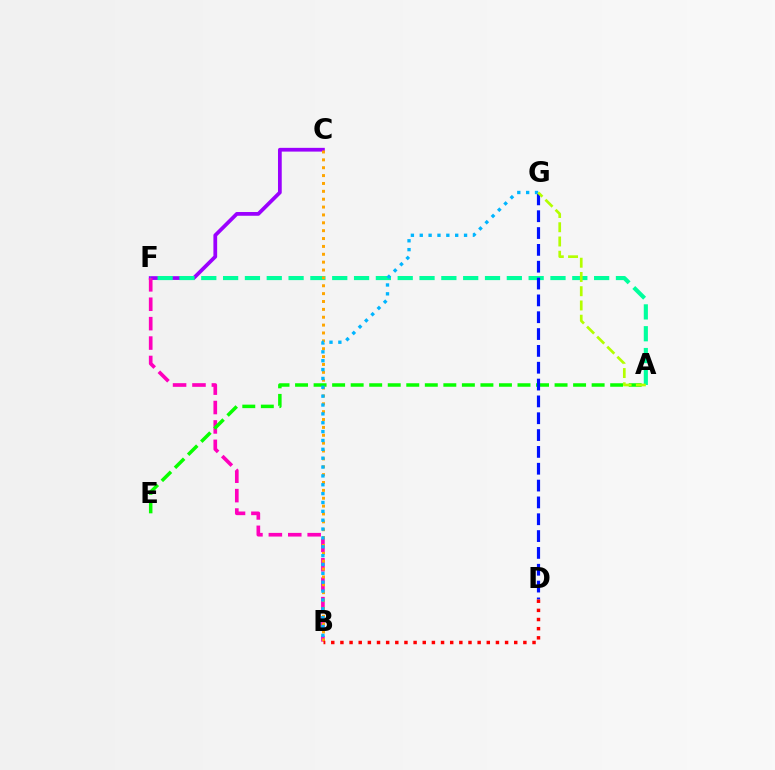{('C', 'F'): [{'color': '#9b00ff', 'line_style': 'solid', 'thickness': 2.7}], ('B', 'F'): [{'color': '#ff00bd', 'line_style': 'dashed', 'thickness': 2.64}], ('A', 'F'): [{'color': '#00ff9d', 'line_style': 'dashed', 'thickness': 2.96}], ('B', 'C'): [{'color': '#ffa500', 'line_style': 'dotted', 'thickness': 2.14}], ('A', 'E'): [{'color': '#08ff00', 'line_style': 'dashed', 'thickness': 2.52}], ('D', 'G'): [{'color': '#0010ff', 'line_style': 'dashed', 'thickness': 2.29}], ('B', 'G'): [{'color': '#00b5ff', 'line_style': 'dotted', 'thickness': 2.41}], ('A', 'G'): [{'color': '#b3ff00', 'line_style': 'dashed', 'thickness': 1.94}], ('B', 'D'): [{'color': '#ff0000', 'line_style': 'dotted', 'thickness': 2.49}]}